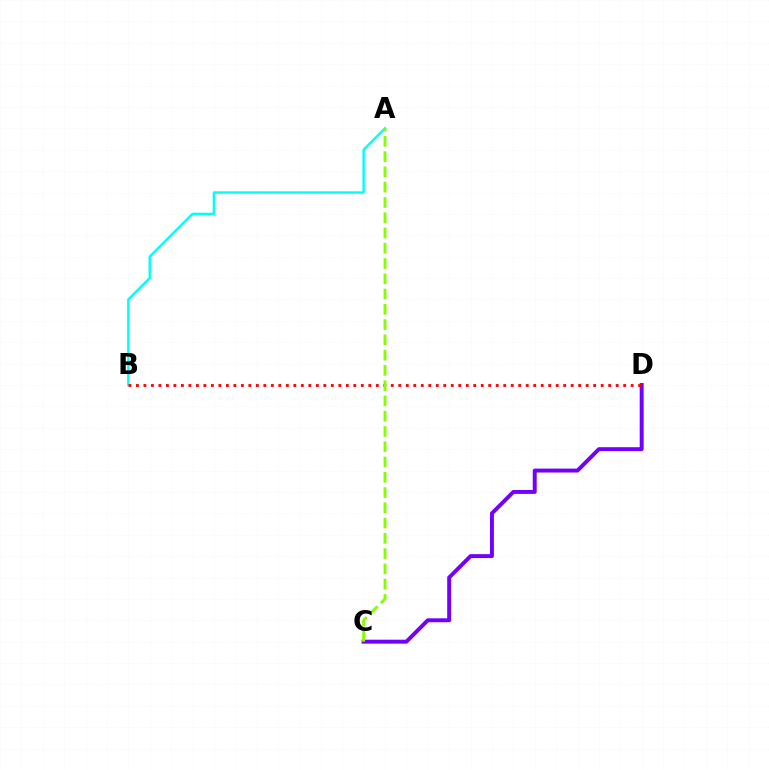{('C', 'D'): [{'color': '#7200ff', 'line_style': 'solid', 'thickness': 2.84}], ('A', 'B'): [{'color': '#00fff6', 'line_style': 'solid', 'thickness': 1.73}], ('B', 'D'): [{'color': '#ff0000', 'line_style': 'dotted', 'thickness': 2.04}], ('A', 'C'): [{'color': '#84ff00', 'line_style': 'dashed', 'thickness': 2.07}]}